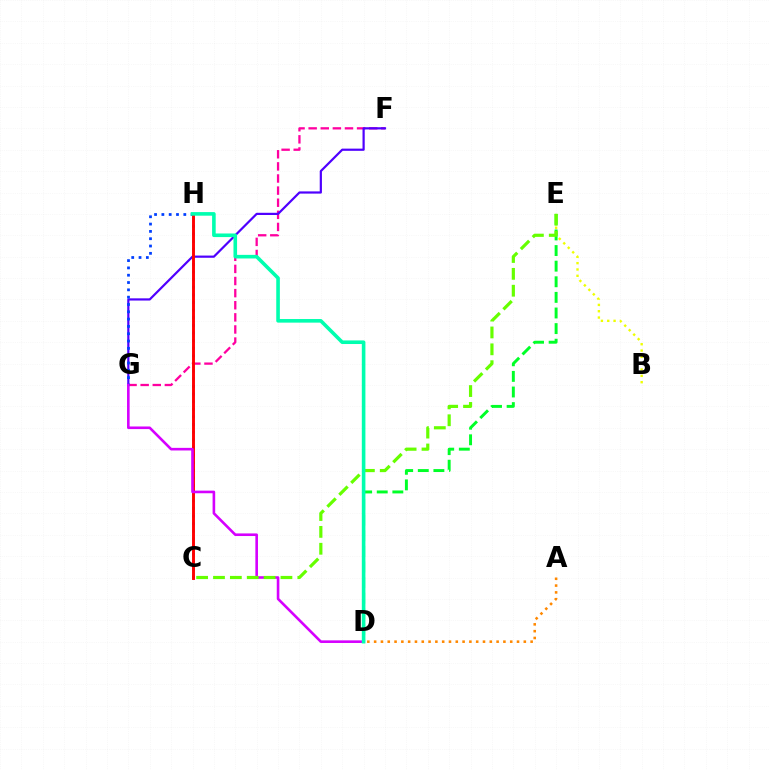{('C', 'H'): [{'color': '#00c7ff', 'line_style': 'dotted', 'thickness': 2.07}, {'color': '#ff0000', 'line_style': 'solid', 'thickness': 2.1}], ('F', 'G'): [{'color': '#ff00a0', 'line_style': 'dashed', 'thickness': 1.65}, {'color': '#4f00ff', 'line_style': 'solid', 'thickness': 1.59}], ('A', 'D'): [{'color': '#ff8800', 'line_style': 'dotted', 'thickness': 1.85}], ('G', 'H'): [{'color': '#003fff', 'line_style': 'dotted', 'thickness': 1.99}], ('B', 'E'): [{'color': '#eeff00', 'line_style': 'dotted', 'thickness': 1.72}], ('D', 'E'): [{'color': '#00ff27', 'line_style': 'dashed', 'thickness': 2.12}], ('D', 'G'): [{'color': '#d600ff', 'line_style': 'solid', 'thickness': 1.88}], ('C', 'E'): [{'color': '#66ff00', 'line_style': 'dashed', 'thickness': 2.29}], ('D', 'H'): [{'color': '#00ffaf', 'line_style': 'solid', 'thickness': 2.59}]}